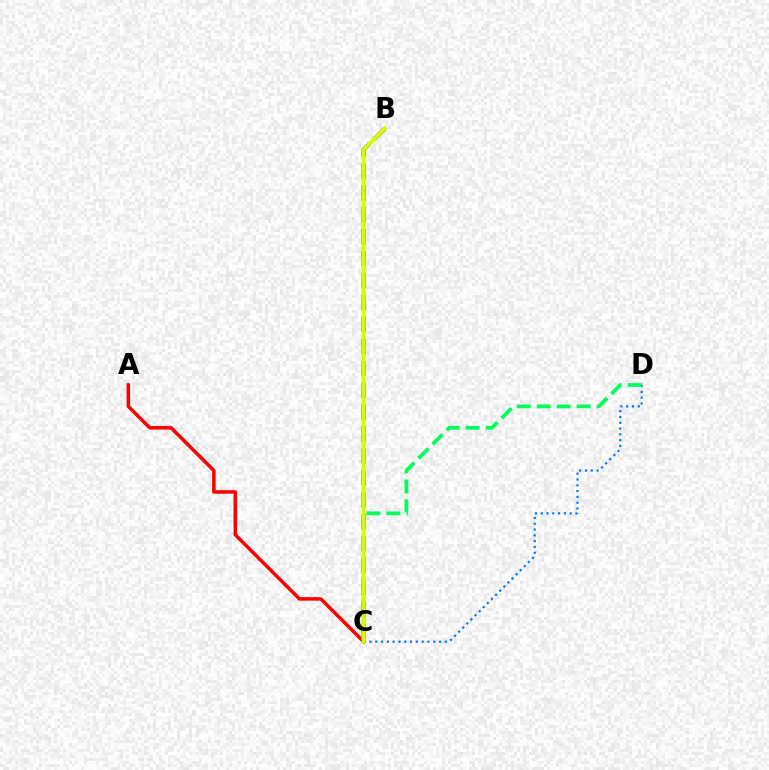{('A', 'C'): [{'color': '#ff0000', 'line_style': 'solid', 'thickness': 2.53}], ('C', 'D'): [{'color': '#0074ff', 'line_style': 'dotted', 'thickness': 1.58}, {'color': '#00ff5c', 'line_style': 'dashed', 'thickness': 2.71}], ('B', 'C'): [{'color': '#b900ff', 'line_style': 'dashed', 'thickness': 2.98}, {'color': '#d1ff00', 'line_style': 'solid', 'thickness': 2.82}]}